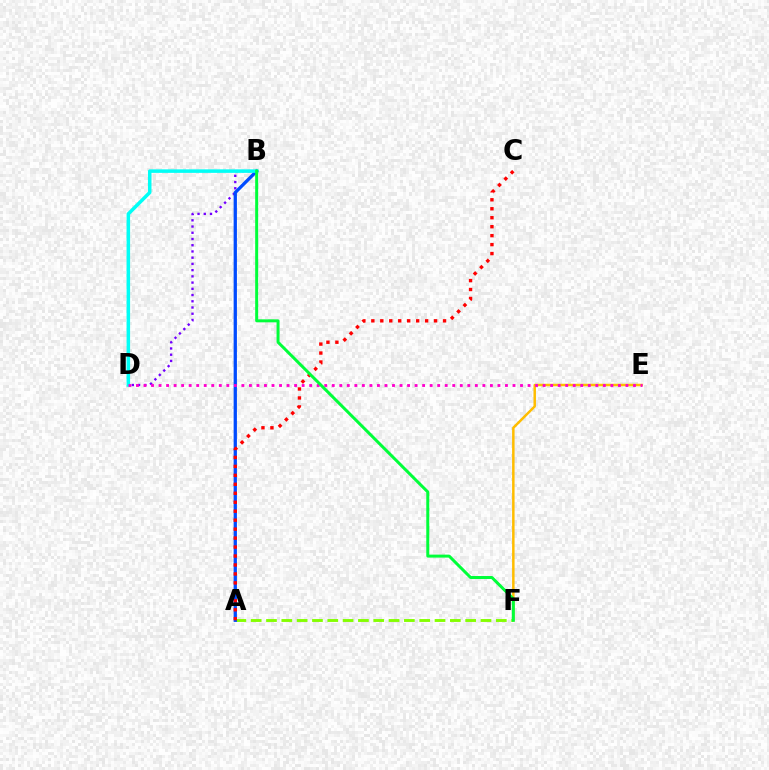{('A', 'F'): [{'color': '#84ff00', 'line_style': 'dashed', 'thickness': 2.08}], ('B', 'D'): [{'color': '#7200ff', 'line_style': 'dotted', 'thickness': 1.69}, {'color': '#00fff6', 'line_style': 'solid', 'thickness': 2.53}], ('A', 'B'): [{'color': '#004bff', 'line_style': 'solid', 'thickness': 2.36}], ('E', 'F'): [{'color': '#ffbd00', 'line_style': 'solid', 'thickness': 1.79}], ('A', 'C'): [{'color': '#ff0000', 'line_style': 'dotted', 'thickness': 2.43}], ('D', 'E'): [{'color': '#ff00cf', 'line_style': 'dotted', 'thickness': 2.05}], ('B', 'F'): [{'color': '#00ff39', 'line_style': 'solid', 'thickness': 2.15}]}